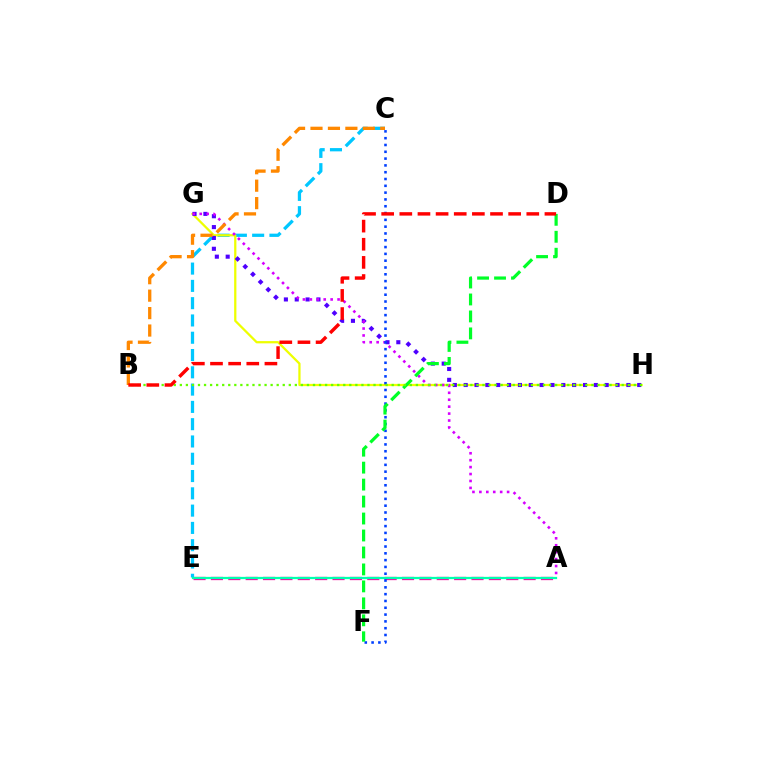{('A', 'E'): [{'color': '#ff00a0', 'line_style': 'dashed', 'thickness': 2.36}, {'color': '#00ffaf', 'line_style': 'solid', 'thickness': 1.62}], ('C', 'E'): [{'color': '#00c7ff', 'line_style': 'dashed', 'thickness': 2.35}], ('G', 'H'): [{'color': '#eeff00', 'line_style': 'solid', 'thickness': 1.62}, {'color': '#4f00ff', 'line_style': 'dotted', 'thickness': 2.95}], ('A', 'G'): [{'color': '#d600ff', 'line_style': 'dotted', 'thickness': 1.88}], ('C', 'F'): [{'color': '#003fff', 'line_style': 'dotted', 'thickness': 1.85}], ('D', 'F'): [{'color': '#00ff27', 'line_style': 'dashed', 'thickness': 2.3}], ('B', 'H'): [{'color': '#66ff00', 'line_style': 'dotted', 'thickness': 1.64}], ('B', 'C'): [{'color': '#ff8800', 'line_style': 'dashed', 'thickness': 2.37}], ('B', 'D'): [{'color': '#ff0000', 'line_style': 'dashed', 'thickness': 2.46}]}